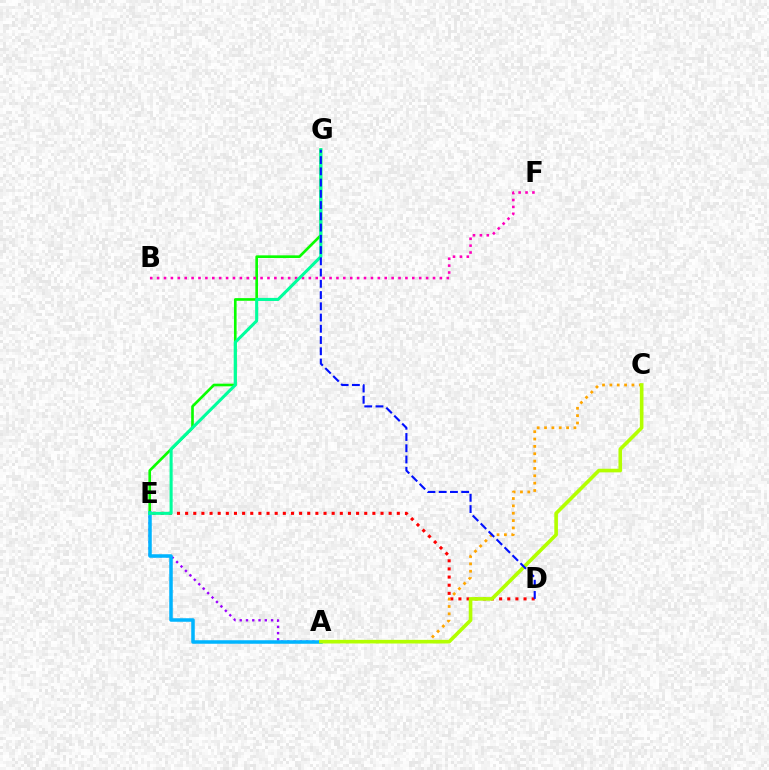{('E', 'G'): [{'color': '#08ff00', 'line_style': 'solid', 'thickness': 1.91}, {'color': '#00ff9d', 'line_style': 'solid', 'thickness': 2.21}], ('A', 'E'): [{'color': '#9b00ff', 'line_style': 'dotted', 'thickness': 1.7}, {'color': '#00b5ff', 'line_style': 'solid', 'thickness': 2.53}], ('D', 'E'): [{'color': '#ff0000', 'line_style': 'dotted', 'thickness': 2.21}], ('B', 'F'): [{'color': '#ff00bd', 'line_style': 'dotted', 'thickness': 1.87}], ('A', 'C'): [{'color': '#ffa500', 'line_style': 'dotted', 'thickness': 2.0}, {'color': '#b3ff00', 'line_style': 'solid', 'thickness': 2.61}], ('D', 'G'): [{'color': '#0010ff', 'line_style': 'dashed', 'thickness': 1.53}]}